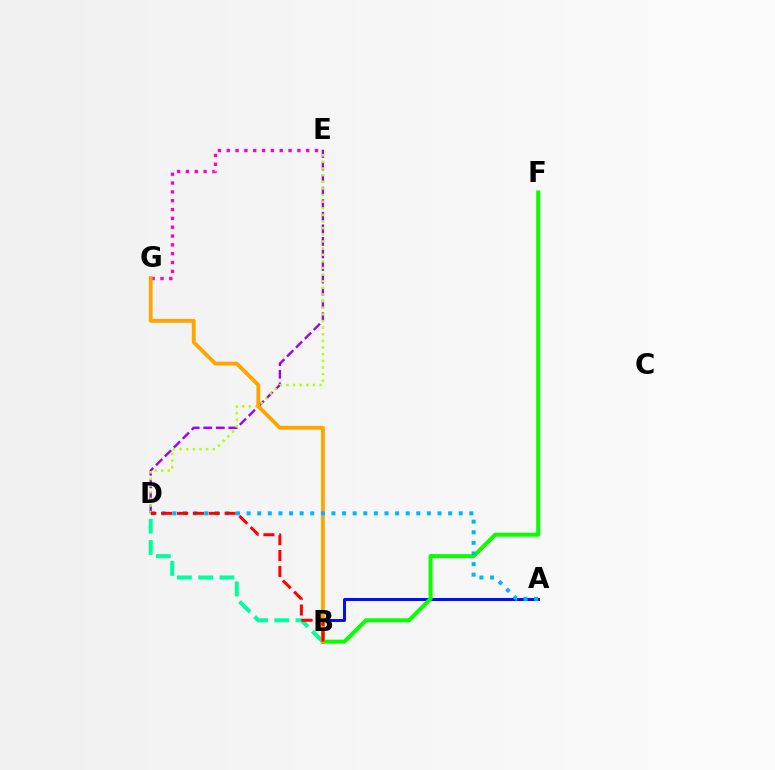{('E', 'G'): [{'color': '#ff00bd', 'line_style': 'dotted', 'thickness': 2.4}], ('A', 'B'): [{'color': '#0010ff', 'line_style': 'solid', 'thickness': 2.15}], ('B', 'F'): [{'color': '#08ff00', 'line_style': 'solid', 'thickness': 2.87}], ('D', 'E'): [{'color': '#9b00ff', 'line_style': 'dashed', 'thickness': 1.71}, {'color': '#b3ff00', 'line_style': 'dotted', 'thickness': 1.8}], ('B', 'D'): [{'color': '#00ff9d', 'line_style': 'dashed', 'thickness': 2.89}, {'color': '#ff0000', 'line_style': 'dashed', 'thickness': 2.16}], ('B', 'G'): [{'color': '#ffa500', 'line_style': 'solid', 'thickness': 2.77}], ('A', 'D'): [{'color': '#00b5ff', 'line_style': 'dotted', 'thickness': 2.88}]}